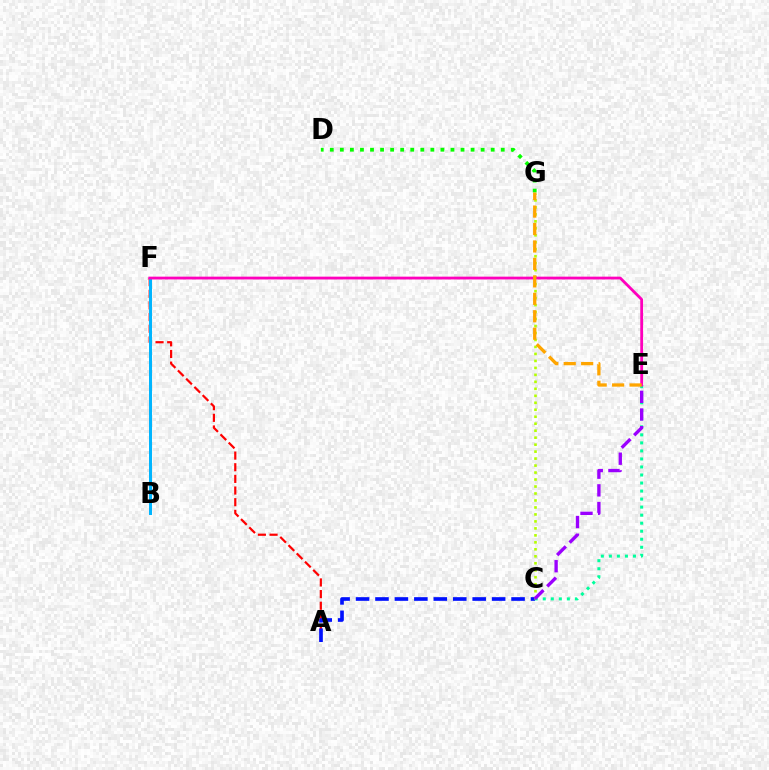{('A', 'F'): [{'color': '#ff0000', 'line_style': 'dashed', 'thickness': 1.58}], ('B', 'F'): [{'color': '#00b5ff', 'line_style': 'solid', 'thickness': 2.15}], ('A', 'C'): [{'color': '#0010ff', 'line_style': 'dashed', 'thickness': 2.64}], ('C', 'G'): [{'color': '#b3ff00', 'line_style': 'dotted', 'thickness': 1.9}], ('C', 'E'): [{'color': '#00ff9d', 'line_style': 'dotted', 'thickness': 2.18}, {'color': '#9b00ff', 'line_style': 'dashed', 'thickness': 2.4}], ('D', 'G'): [{'color': '#08ff00', 'line_style': 'dotted', 'thickness': 2.73}], ('E', 'F'): [{'color': '#ff00bd', 'line_style': 'solid', 'thickness': 2.02}], ('E', 'G'): [{'color': '#ffa500', 'line_style': 'dashed', 'thickness': 2.37}]}